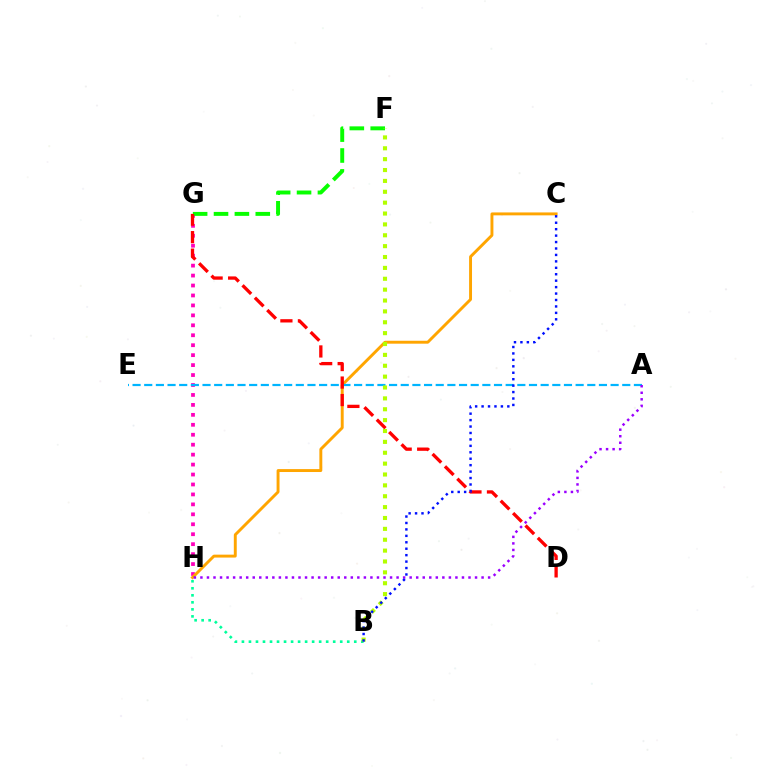{('G', 'H'): [{'color': '#ff00bd', 'line_style': 'dotted', 'thickness': 2.7}], ('C', 'H'): [{'color': '#ffa500', 'line_style': 'solid', 'thickness': 2.1}], ('B', 'H'): [{'color': '#00ff9d', 'line_style': 'dotted', 'thickness': 1.91}], ('A', 'E'): [{'color': '#00b5ff', 'line_style': 'dashed', 'thickness': 1.58}], ('F', 'G'): [{'color': '#08ff00', 'line_style': 'dashed', 'thickness': 2.84}], ('D', 'G'): [{'color': '#ff0000', 'line_style': 'dashed', 'thickness': 2.38}], ('B', 'F'): [{'color': '#b3ff00', 'line_style': 'dotted', 'thickness': 2.95}], ('A', 'H'): [{'color': '#9b00ff', 'line_style': 'dotted', 'thickness': 1.78}], ('B', 'C'): [{'color': '#0010ff', 'line_style': 'dotted', 'thickness': 1.75}]}